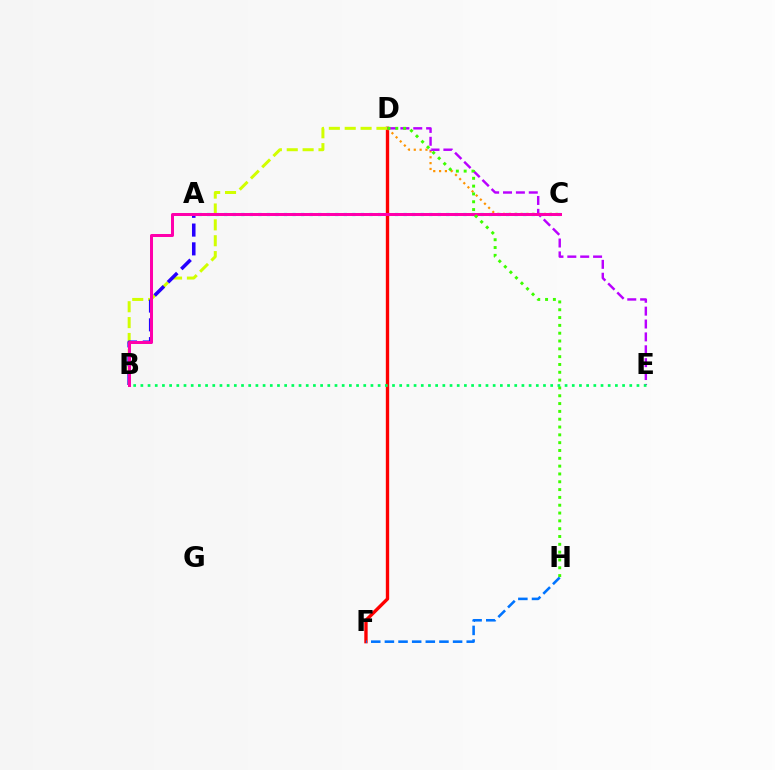{('A', 'C'): [{'color': '#00fff6', 'line_style': 'dotted', 'thickness': 2.32}], ('D', 'F'): [{'color': '#ff0000', 'line_style': 'solid', 'thickness': 2.41}], ('B', 'D'): [{'color': '#d1ff00', 'line_style': 'dashed', 'thickness': 2.16}], ('C', 'D'): [{'color': '#ff9400', 'line_style': 'dotted', 'thickness': 1.59}], ('A', 'B'): [{'color': '#2500ff', 'line_style': 'dashed', 'thickness': 2.55}], ('D', 'E'): [{'color': '#b900ff', 'line_style': 'dashed', 'thickness': 1.75}], ('B', 'C'): [{'color': '#ff00ac', 'line_style': 'solid', 'thickness': 2.16}], ('D', 'H'): [{'color': '#3dff00', 'line_style': 'dotted', 'thickness': 2.12}], ('F', 'H'): [{'color': '#0074ff', 'line_style': 'dashed', 'thickness': 1.85}], ('B', 'E'): [{'color': '#00ff5c', 'line_style': 'dotted', 'thickness': 1.95}]}